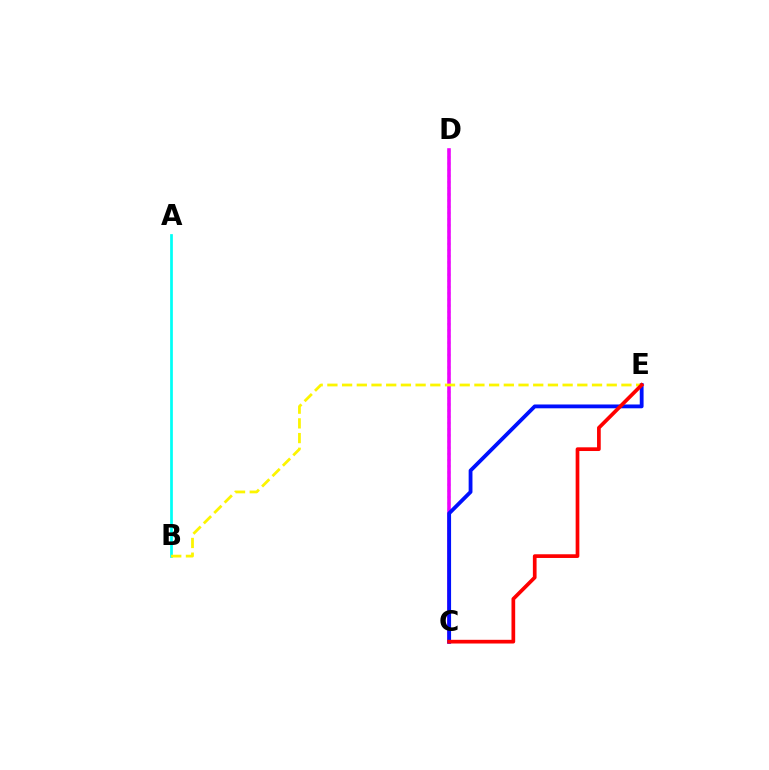{('C', 'D'): [{'color': '#08ff00', 'line_style': 'dotted', 'thickness': 1.68}, {'color': '#ee00ff', 'line_style': 'solid', 'thickness': 2.58}], ('C', 'E'): [{'color': '#0010ff', 'line_style': 'solid', 'thickness': 2.75}, {'color': '#ff0000', 'line_style': 'solid', 'thickness': 2.66}], ('A', 'B'): [{'color': '#00fff6', 'line_style': 'solid', 'thickness': 1.96}], ('B', 'E'): [{'color': '#fcf500', 'line_style': 'dashed', 'thickness': 2.0}]}